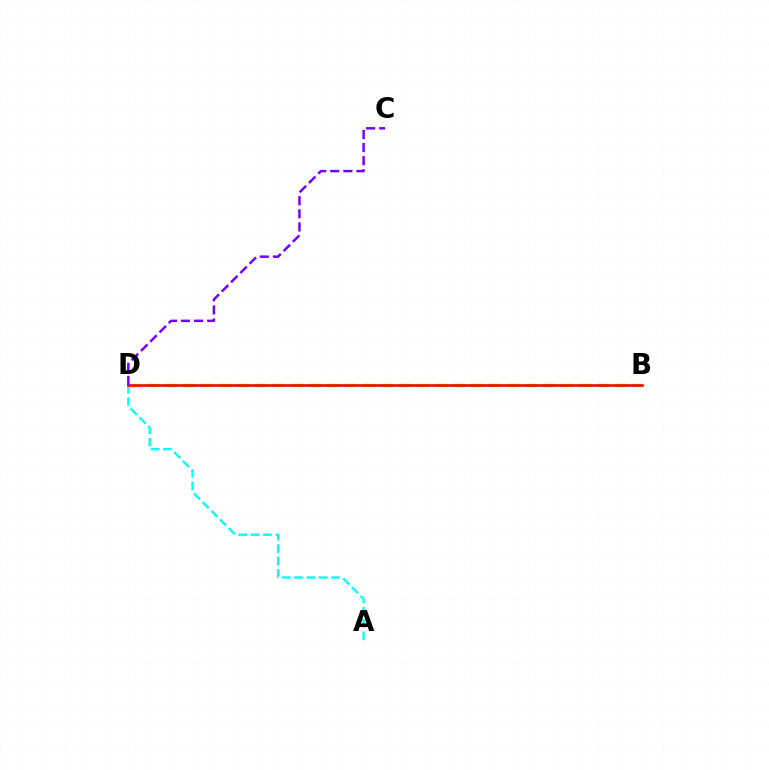{('A', 'D'): [{'color': '#00fff6', 'line_style': 'dashed', 'thickness': 1.67}], ('B', 'D'): [{'color': '#84ff00', 'line_style': 'dashed', 'thickness': 2.45}, {'color': '#ff0000', 'line_style': 'solid', 'thickness': 1.87}], ('C', 'D'): [{'color': '#7200ff', 'line_style': 'dashed', 'thickness': 1.78}]}